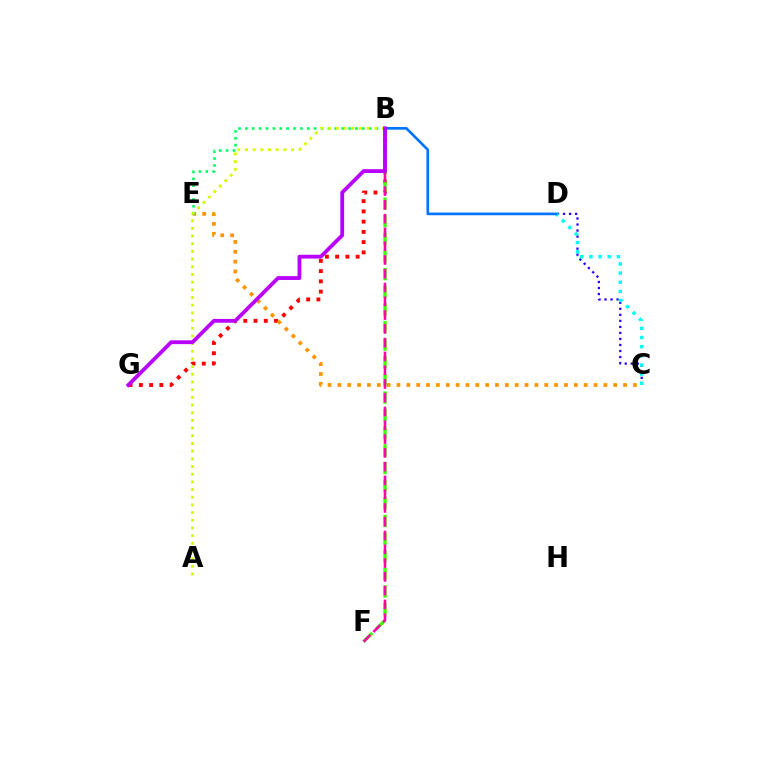{('B', 'G'): [{'color': '#ff0000', 'line_style': 'dotted', 'thickness': 2.79}, {'color': '#b900ff', 'line_style': 'solid', 'thickness': 2.75}], ('C', 'E'): [{'color': '#ff9400', 'line_style': 'dotted', 'thickness': 2.68}], ('B', 'F'): [{'color': '#3dff00', 'line_style': 'dashed', 'thickness': 2.39}, {'color': '#ff00ac', 'line_style': 'dashed', 'thickness': 1.87}], ('B', 'E'): [{'color': '#00ff5c', 'line_style': 'dotted', 'thickness': 1.87}], ('C', 'D'): [{'color': '#2500ff', 'line_style': 'dotted', 'thickness': 1.64}, {'color': '#00fff6', 'line_style': 'dotted', 'thickness': 2.49}], ('A', 'B'): [{'color': '#d1ff00', 'line_style': 'dotted', 'thickness': 2.09}], ('B', 'D'): [{'color': '#0074ff', 'line_style': 'solid', 'thickness': 1.92}]}